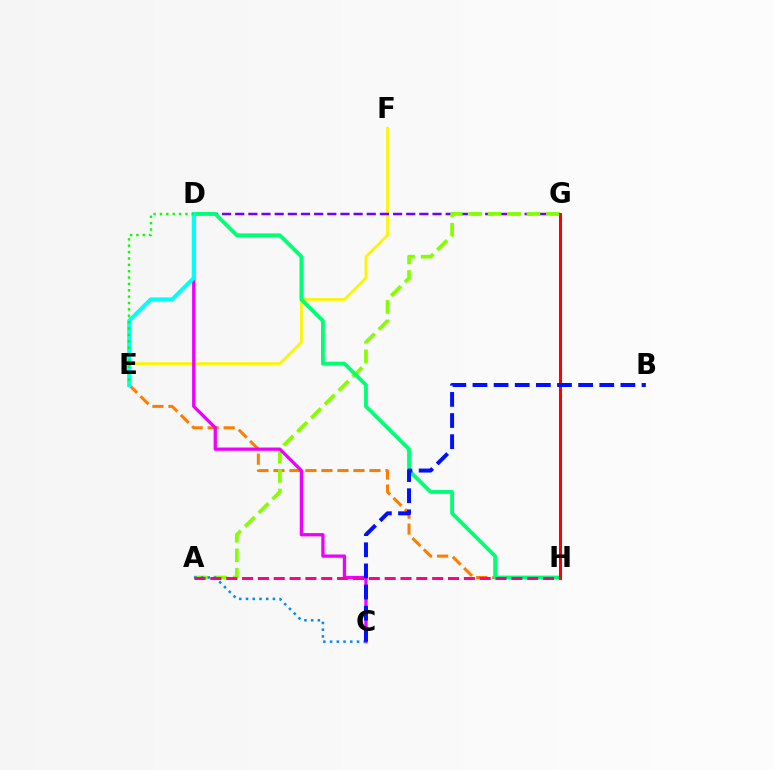{('E', 'H'): [{'color': '#ff7c00', 'line_style': 'dashed', 'thickness': 2.17}], ('E', 'F'): [{'color': '#fcf500', 'line_style': 'solid', 'thickness': 1.97}], ('D', 'G'): [{'color': '#7200ff', 'line_style': 'dashed', 'thickness': 1.79}], ('A', 'G'): [{'color': '#84ff00', 'line_style': 'dashed', 'thickness': 2.64}], ('D', 'H'): [{'color': '#00ff74', 'line_style': 'solid', 'thickness': 2.75}], ('C', 'D'): [{'color': '#ee00ff', 'line_style': 'solid', 'thickness': 2.36}], ('A', 'C'): [{'color': '#008cff', 'line_style': 'dotted', 'thickness': 1.83}], ('D', 'E'): [{'color': '#00fff6', 'line_style': 'solid', 'thickness': 2.9}, {'color': '#08ff00', 'line_style': 'dotted', 'thickness': 1.73}], ('G', 'H'): [{'color': '#ff0000', 'line_style': 'solid', 'thickness': 2.2}], ('A', 'H'): [{'color': '#ff0094', 'line_style': 'dashed', 'thickness': 2.15}], ('B', 'C'): [{'color': '#0010ff', 'line_style': 'dashed', 'thickness': 2.87}]}